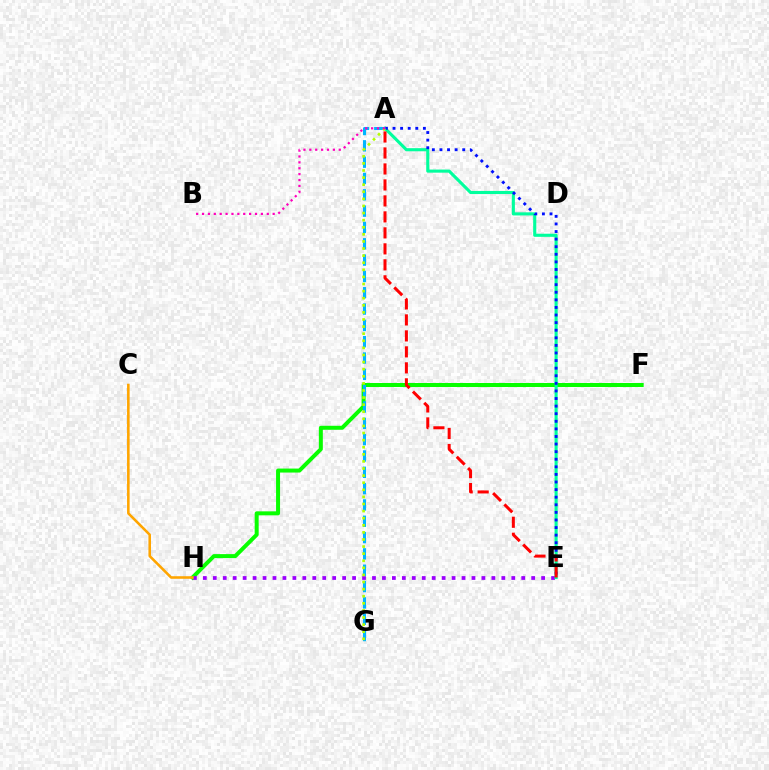{('F', 'H'): [{'color': '#08ff00', 'line_style': 'solid', 'thickness': 2.87}], ('E', 'H'): [{'color': '#9b00ff', 'line_style': 'dotted', 'thickness': 2.7}], ('A', 'E'): [{'color': '#00ff9d', 'line_style': 'solid', 'thickness': 2.24}, {'color': '#0010ff', 'line_style': 'dotted', 'thickness': 2.06}, {'color': '#ff0000', 'line_style': 'dashed', 'thickness': 2.17}], ('A', 'G'): [{'color': '#00b5ff', 'line_style': 'dashed', 'thickness': 2.22}, {'color': '#b3ff00', 'line_style': 'dotted', 'thickness': 1.93}], ('A', 'B'): [{'color': '#ff00bd', 'line_style': 'dotted', 'thickness': 1.6}], ('C', 'H'): [{'color': '#ffa500', 'line_style': 'solid', 'thickness': 1.85}]}